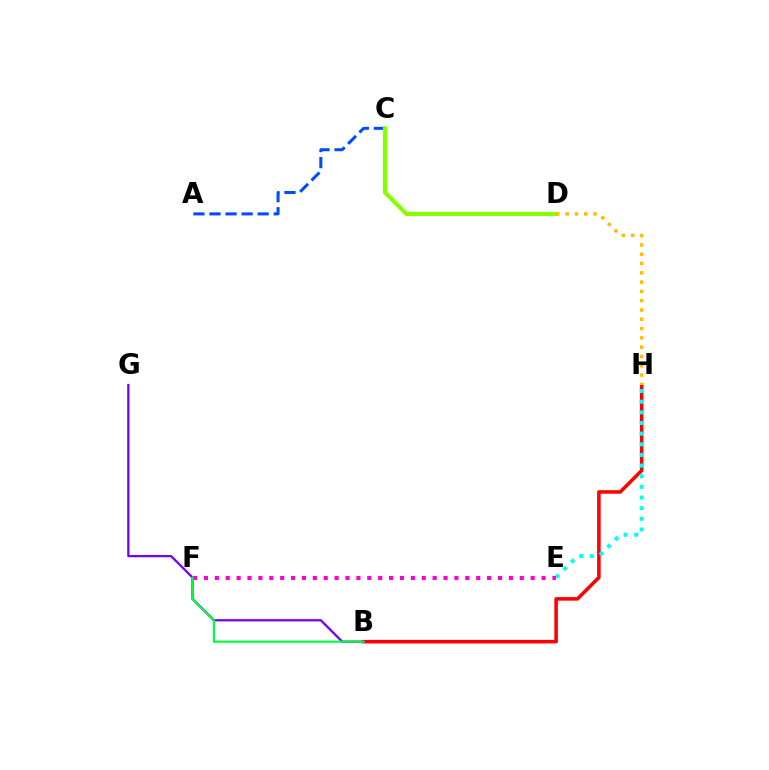{('B', 'H'): [{'color': '#ff0000', 'line_style': 'solid', 'thickness': 2.55}], ('A', 'C'): [{'color': '#004bff', 'line_style': 'dashed', 'thickness': 2.18}], ('B', 'G'): [{'color': '#7200ff', 'line_style': 'solid', 'thickness': 1.63}], ('C', 'D'): [{'color': '#84ff00', 'line_style': 'solid', 'thickness': 2.99}], ('E', 'H'): [{'color': '#00fff6', 'line_style': 'dotted', 'thickness': 2.89}], ('E', 'F'): [{'color': '#ff00cf', 'line_style': 'dotted', 'thickness': 2.96}], ('D', 'H'): [{'color': '#ffbd00', 'line_style': 'dotted', 'thickness': 2.53}], ('B', 'F'): [{'color': '#00ff39', 'line_style': 'solid', 'thickness': 1.54}]}